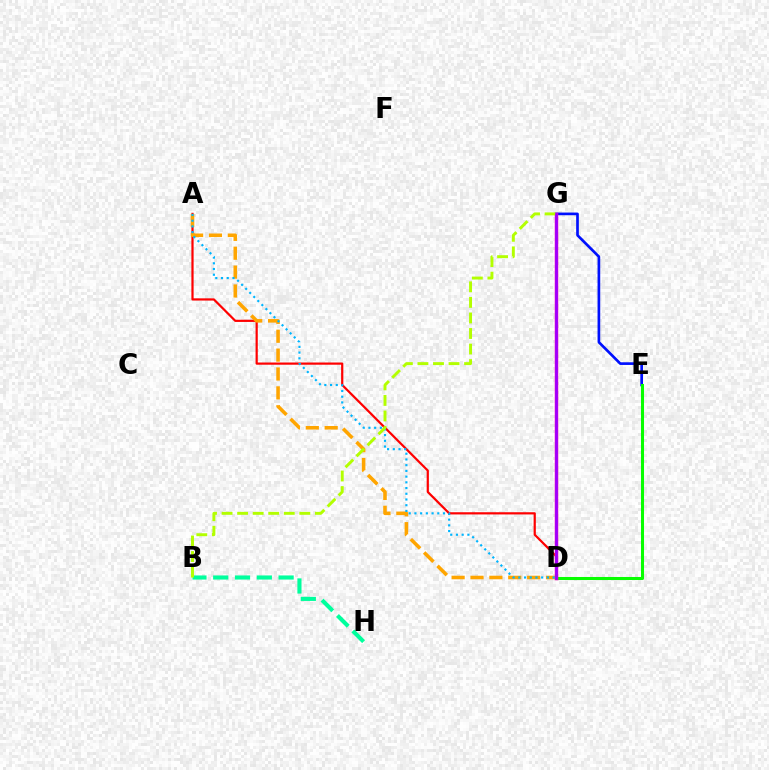{('E', 'G'): [{'color': '#0010ff', 'line_style': 'solid', 'thickness': 1.93}], ('D', 'E'): [{'color': '#08ff00', 'line_style': 'solid', 'thickness': 2.19}], ('A', 'D'): [{'color': '#ff0000', 'line_style': 'solid', 'thickness': 1.59}, {'color': '#ffa500', 'line_style': 'dashed', 'thickness': 2.56}, {'color': '#00b5ff', 'line_style': 'dotted', 'thickness': 1.55}], ('B', 'H'): [{'color': '#00ff9d', 'line_style': 'dashed', 'thickness': 2.96}], ('D', 'G'): [{'color': '#ff00bd', 'line_style': 'solid', 'thickness': 2.51}, {'color': '#9b00ff', 'line_style': 'solid', 'thickness': 1.9}], ('B', 'G'): [{'color': '#b3ff00', 'line_style': 'dashed', 'thickness': 2.11}]}